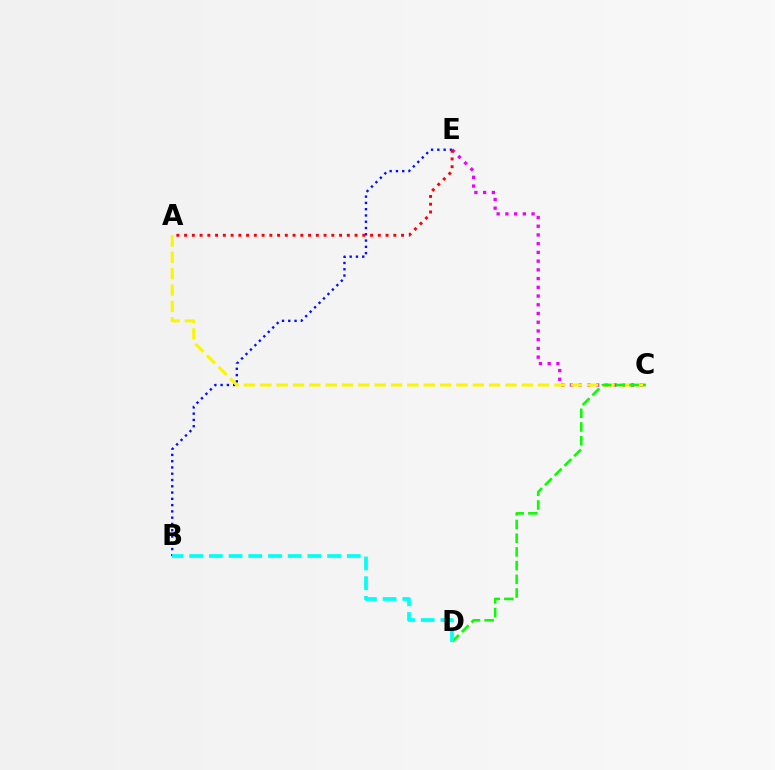{('C', 'E'): [{'color': '#ee00ff', 'line_style': 'dotted', 'thickness': 2.37}], ('B', 'E'): [{'color': '#0010ff', 'line_style': 'dotted', 'thickness': 1.71}], ('A', 'C'): [{'color': '#fcf500', 'line_style': 'dashed', 'thickness': 2.22}], ('A', 'E'): [{'color': '#ff0000', 'line_style': 'dotted', 'thickness': 2.11}], ('C', 'D'): [{'color': '#08ff00', 'line_style': 'dashed', 'thickness': 1.86}], ('B', 'D'): [{'color': '#00fff6', 'line_style': 'dashed', 'thickness': 2.68}]}